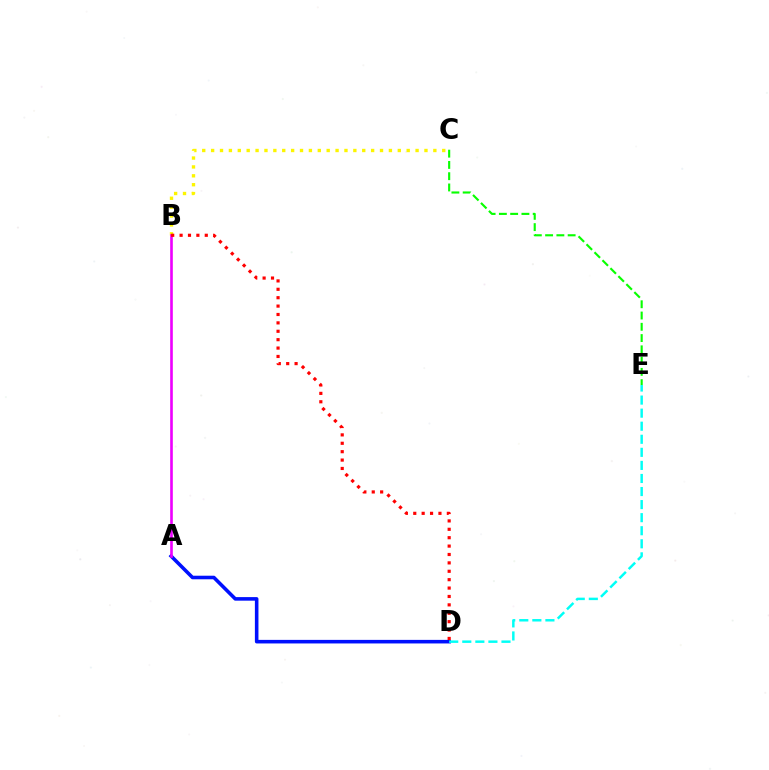{('A', 'D'): [{'color': '#0010ff', 'line_style': 'solid', 'thickness': 2.57}], ('B', 'C'): [{'color': '#fcf500', 'line_style': 'dotted', 'thickness': 2.42}], ('D', 'E'): [{'color': '#00fff6', 'line_style': 'dashed', 'thickness': 1.77}], ('A', 'B'): [{'color': '#ee00ff', 'line_style': 'solid', 'thickness': 1.89}], ('C', 'E'): [{'color': '#08ff00', 'line_style': 'dashed', 'thickness': 1.53}], ('B', 'D'): [{'color': '#ff0000', 'line_style': 'dotted', 'thickness': 2.28}]}